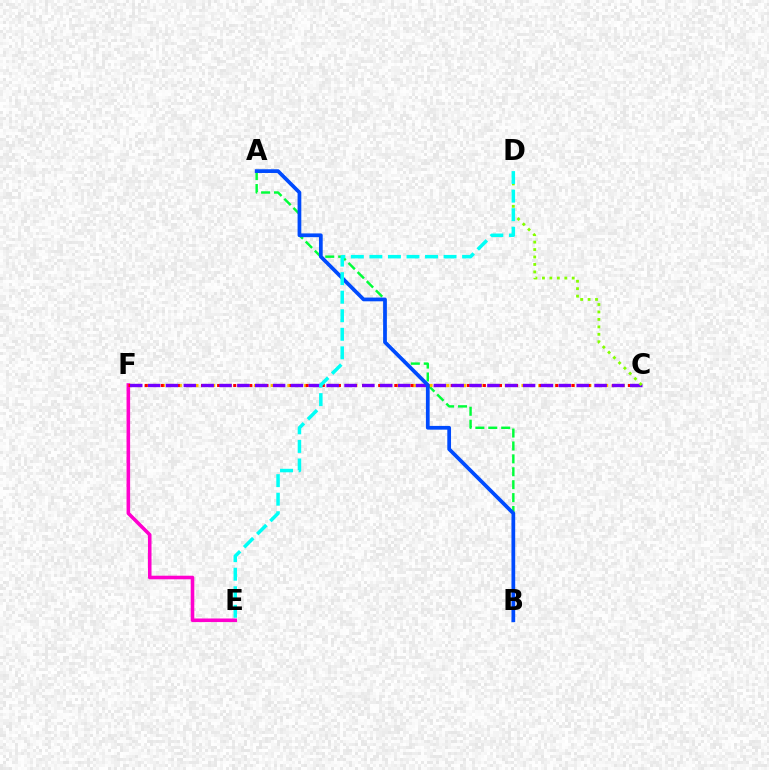{('A', 'B'): [{'color': '#00ff39', 'line_style': 'dashed', 'thickness': 1.75}, {'color': '#004bff', 'line_style': 'solid', 'thickness': 2.69}], ('C', 'F'): [{'color': '#ffbd00', 'line_style': 'dotted', 'thickness': 2.27}, {'color': '#ff0000', 'line_style': 'dotted', 'thickness': 2.19}, {'color': '#7200ff', 'line_style': 'dashed', 'thickness': 2.43}], ('E', 'F'): [{'color': '#ff00cf', 'line_style': 'solid', 'thickness': 2.58}], ('C', 'D'): [{'color': '#84ff00', 'line_style': 'dotted', 'thickness': 2.02}], ('D', 'E'): [{'color': '#00fff6', 'line_style': 'dashed', 'thickness': 2.52}]}